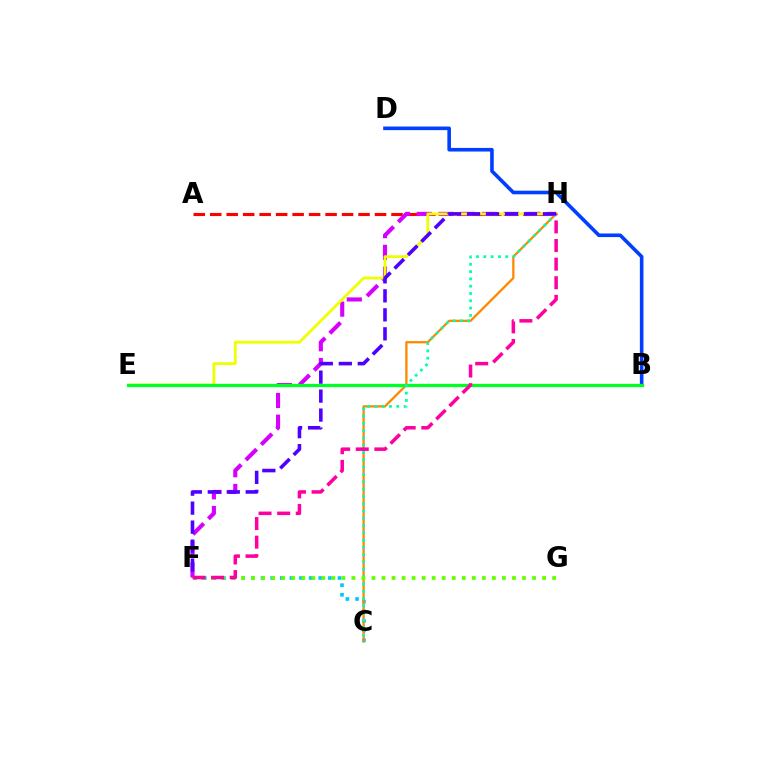{('A', 'H'): [{'color': '#ff0000', 'line_style': 'dashed', 'thickness': 2.24}], ('F', 'H'): [{'color': '#d600ff', 'line_style': 'dashed', 'thickness': 2.95}, {'color': '#ff00a0', 'line_style': 'dashed', 'thickness': 2.53}, {'color': '#4f00ff', 'line_style': 'dashed', 'thickness': 2.58}], ('B', 'D'): [{'color': '#003fff', 'line_style': 'solid', 'thickness': 2.6}], ('C', 'F'): [{'color': '#00c7ff', 'line_style': 'dotted', 'thickness': 2.62}], ('E', 'H'): [{'color': '#eeff00', 'line_style': 'solid', 'thickness': 2.01}], ('C', 'H'): [{'color': '#ff8800', 'line_style': 'solid', 'thickness': 1.65}, {'color': '#00ffaf', 'line_style': 'dotted', 'thickness': 1.98}], ('B', 'E'): [{'color': '#00ff27', 'line_style': 'solid', 'thickness': 2.36}], ('F', 'G'): [{'color': '#66ff00', 'line_style': 'dotted', 'thickness': 2.73}]}